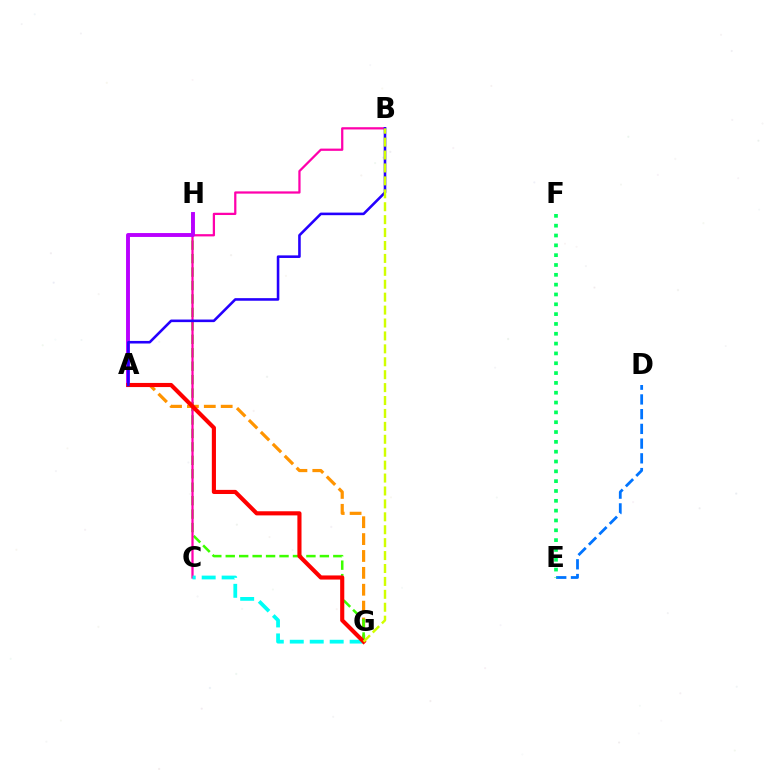{('A', 'G'): [{'color': '#ff9400', 'line_style': 'dashed', 'thickness': 2.29}, {'color': '#ff0000', 'line_style': 'solid', 'thickness': 2.97}], ('G', 'H'): [{'color': '#3dff00', 'line_style': 'dashed', 'thickness': 1.83}], ('D', 'E'): [{'color': '#0074ff', 'line_style': 'dashed', 'thickness': 2.0}], ('B', 'C'): [{'color': '#ff00ac', 'line_style': 'solid', 'thickness': 1.62}], ('E', 'F'): [{'color': '#00ff5c', 'line_style': 'dotted', 'thickness': 2.67}], ('C', 'G'): [{'color': '#00fff6', 'line_style': 'dashed', 'thickness': 2.71}], ('A', 'H'): [{'color': '#b900ff', 'line_style': 'solid', 'thickness': 2.81}], ('A', 'B'): [{'color': '#2500ff', 'line_style': 'solid', 'thickness': 1.86}], ('B', 'G'): [{'color': '#d1ff00', 'line_style': 'dashed', 'thickness': 1.76}]}